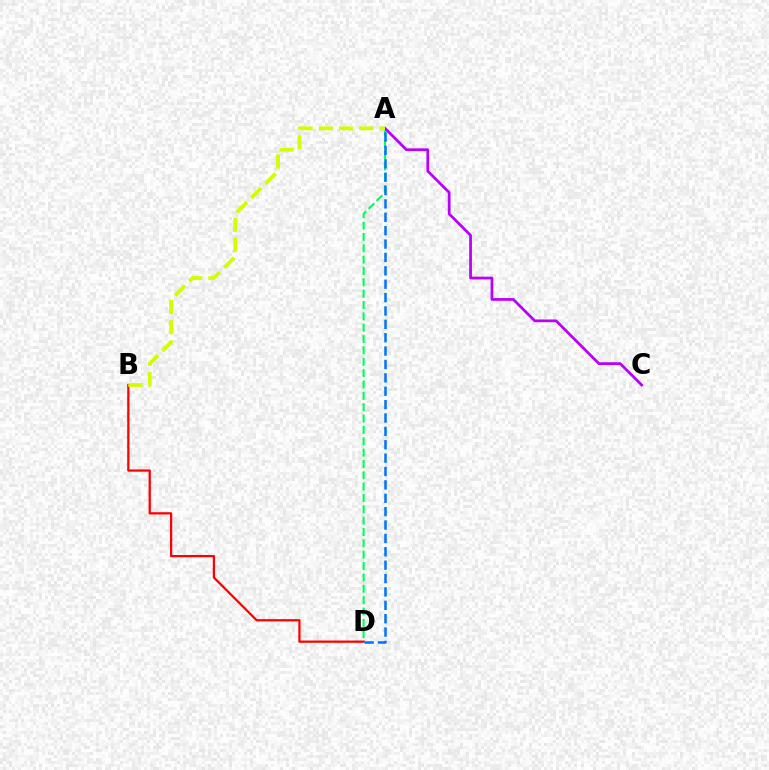{('A', 'D'): [{'color': '#00ff5c', 'line_style': 'dashed', 'thickness': 1.54}, {'color': '#0074ff', 'line_style': 'dashed', 'thickness': 1.82}], ('B', 'D'): [{'color': '#ff0000', 'line_style': 'solid', 'thickness': 1.63}], ('A', 'C'): [{'color': '#b900ff', 'line_style': 'solid', 'thickness': 1.97}], ('A', 'B'): [{'color': '#d1ff00', 'line_style': 'dashed', 'thickness': 2.75}]}